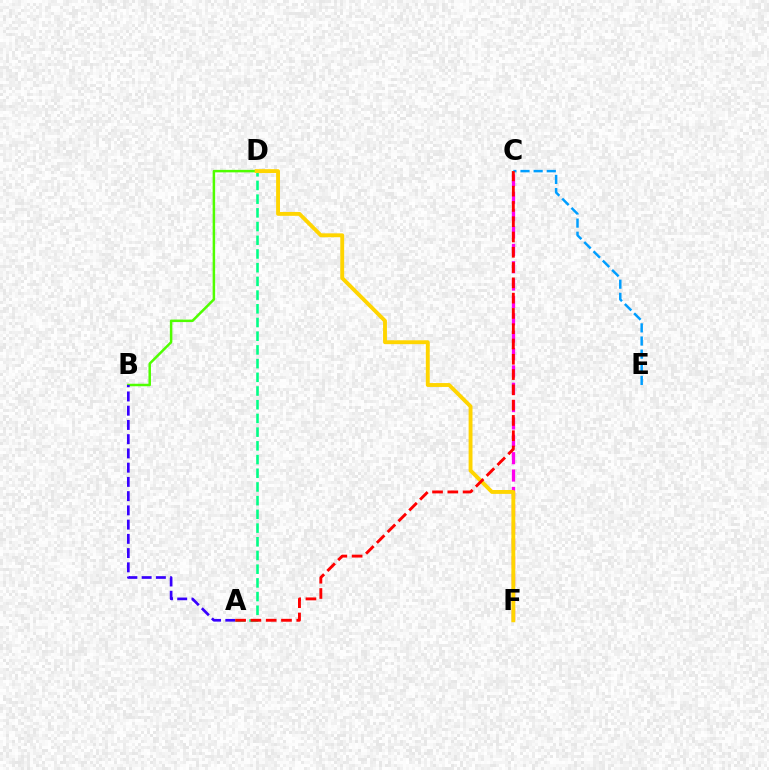{('C', 'F'): [{'color': '#ff00ed', 'line_style': 'dashed', 'thickness': 2.36}], ('B', 'D'): [{'color': '#4fff00', 'line_style': 'solid', 'thickness': 1.8}], ('C', 'E'): [{'color': '#009eff', 'line_style': 'dashed', 'thickness': 1.78}], ('A', 'D'): [{'color': '#00ff86', 'line_style': 'dashed', 'thickness': 1.86}], ('D', 'F'): [{'color': '#ffd500', 'line_style': 'solid', 'thickness': 2.79}], ('A', 'B'): [{'color': '#3700ff', 'line_style': 'dashed', 'thickness': 1.93}], ('A', 'C'): [{'color': '#ff0000', 'line_style': 'dashed', 'thickness': 2.08}]}